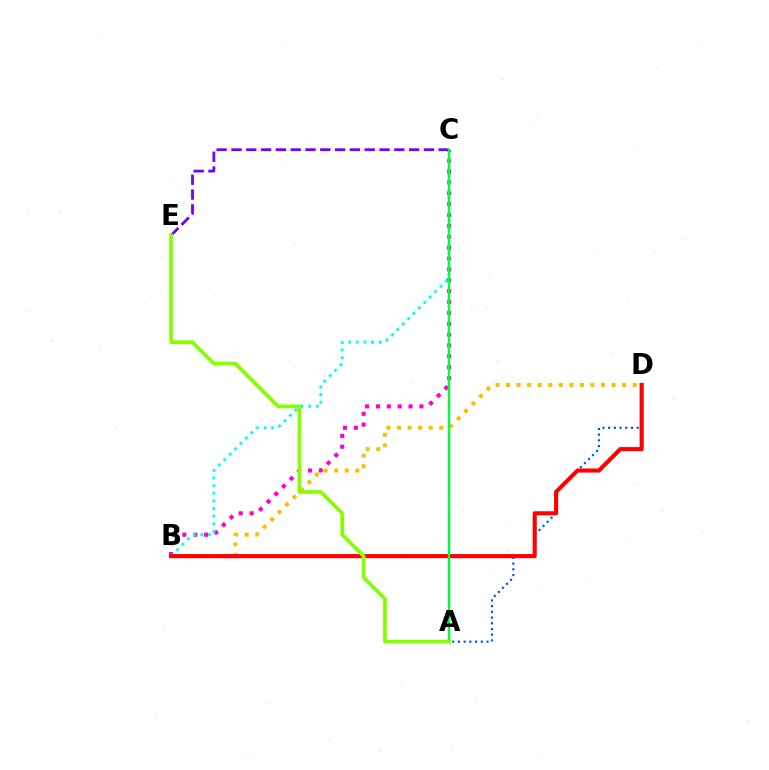{('B', 'C'): [{'color': '#ff00cf', 'line_style': 'dotted', 'thickness': 2.95}, {'color': '#00fff6', 'line_style': 'dotted', 'thickness': 2.07}], ('A', 'D'): [{'color': '#004bff', 'line_style': 'dotted', 'thickness': 1.55}], ('B', 'D'): [{'color': '#ffbd00', 'line_style': 'dotted', 'thickness': 2.87}, {'color': '#ff0000', 'line_style': 'solid', 'thickness': 2.97}], ('C', 'E'): [{'color': '#7200ff', 'line_style': 'dashed', 'thickness': 2.01}], ('A', 'C'): [{'color': '#00ff39', 'line_style': 'solid', 'thickness': 1.74}], ('A', 'E'): [{'color': '#84ff00', 'line_style': 'solid', 'thickness': 2.66}]}